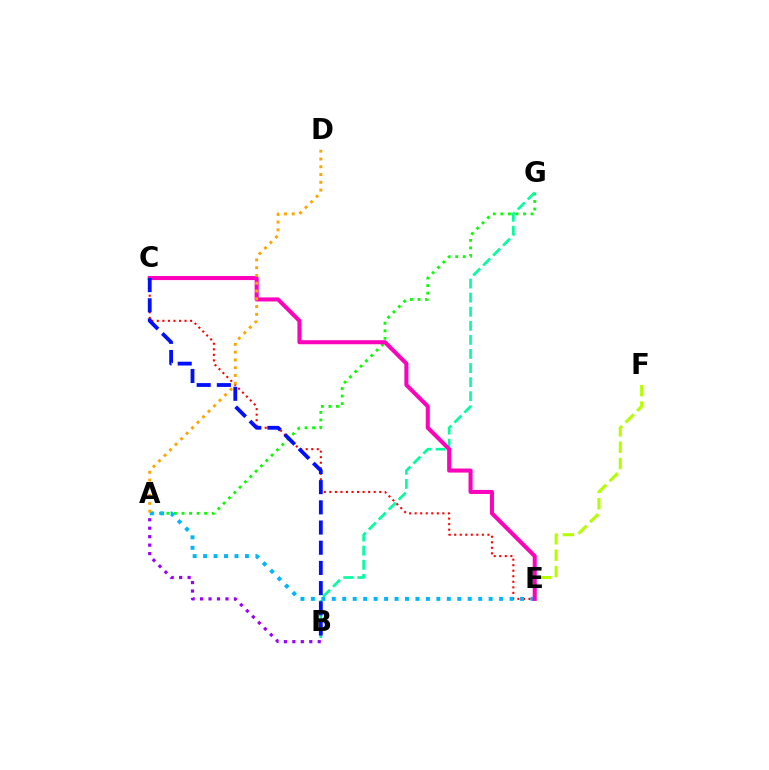{('E', 'F'): [{'color': '#b3ff00', 'line_style': 'dashed', 'thickness': 2.22}], ('A', 'G'): [{'color': '#08ff00', 'line_style': 'dotted', 'thickness': 2.05}], ('B', 'G'): [{'color': '#00ff9d', 'line_style': 'dashed', 'thickness': 1.91}], ('C', 'E'): [{'color': '#ff0000', 'line_style': 'dotted', 'thickness': 1.5}, {'color': '#ff00bd', 'line_style': 'solid', 'thickness': 2.92}], ('A', 'E'): [{'color': '#00b5ff', 'line_style': 'dotted', 'thickness': 2.84}], ('A', 'D'): [{'color': '#ffa500', 'line_style': 'dotted', 'thickness': 2.11}], ('A', 'B'): [{'color': '#9b00ff', 'line_style': 'dotted', 'thickness': 2.3}], ('B', 'C'): [{'color': '#0010ff', 'line_style': 'dashed', 'thickness': 2.74}]}